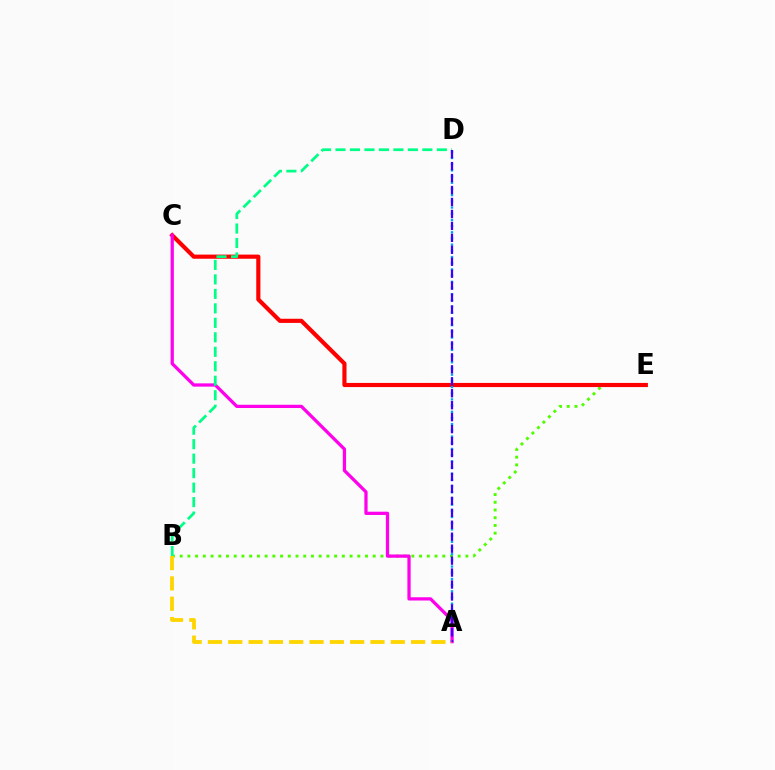{('B', 'E'): [{'color': '#4fff00', 'line_style': 'dotted', 'thickness': 2.1}], ('C', 'E'): [{'color': '#ff0000', 'line_style': 'solid', 'thickness': 2.99}], ('A', 'D'): [{'color': '#009eff', 'line_style': 'dotted', 'thickness': 1.68}, {'color': '#3700ff', 'line_style': 'dashed', 'thickness': 1.62}], ('A', 'C'): [{'color': '#ff00ed', 'line_style': 'solid', 'thickness': 2.34}], ('B', 'D'): [{'color': '#00ff86', 'line_style': 'dashed', 'thickness': 1.97}], ('A', 'B'): [{'color': '#ffd500', 'line_style': 'dashed', 'thickness': 2.76}]}